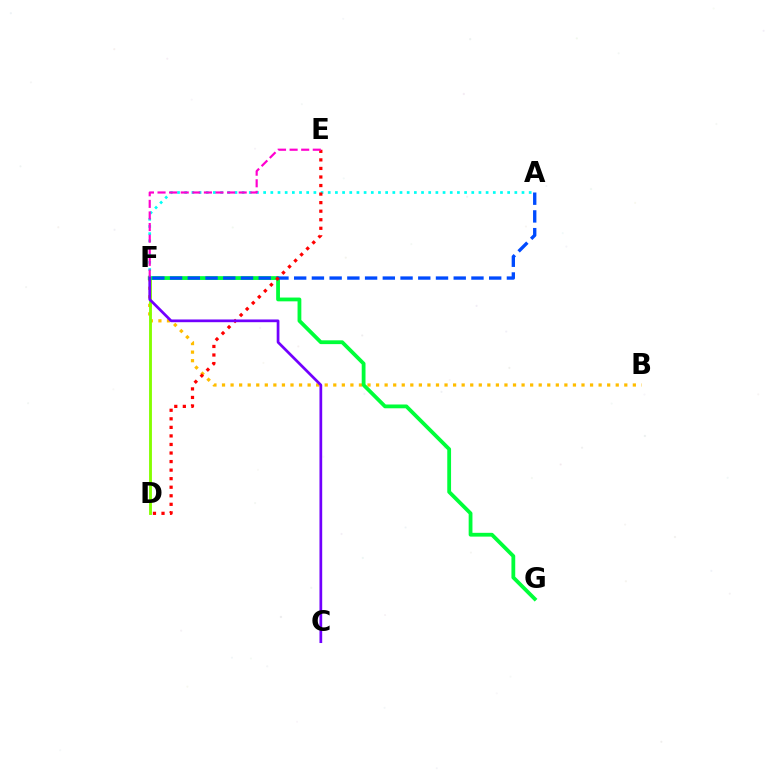{('B', 'F'): [{'color': '#ffbd00', 'line_style': 'dotted', 'thickness': 2.33}], ('A', 'F'): [{'color': '#00fff6', 'line_style': 'dotted', 'thickness': 1.95}, {'color': '#004bff', 'line_style': 'dashed', 'thickness': 2.41}], ('D', 'F'): [{'color': '#84ff00', 'line_style': 'solid', 'thickness': 2.06}], ('F', 'G'): [{'color': '#00ff39', 'line_style': 'solid', 'thickness': 2.73}], ('D', 'E'): [{'color': '#ff0000', 'line_style': 'dotted', 'thickness': 2.32}], ('E', 'F'): [{'color': '#ff00cf', 'line_style': 'dashed', 'thickness': 1.57}], ('C', 'F'): [{'color': '#7200ff', 'line_style': 'solid', 'thickness': 1.96}]}